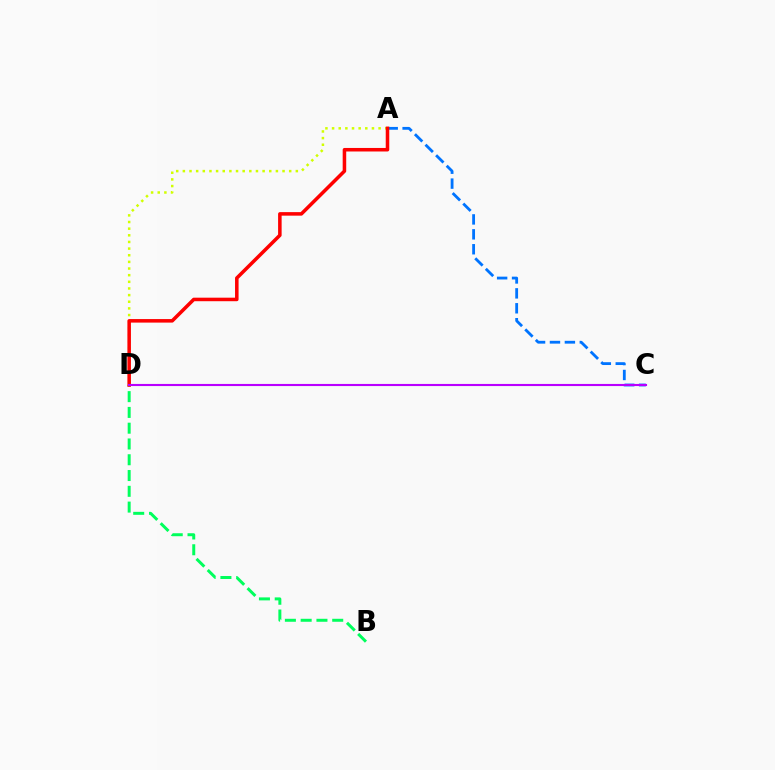{('A', 'C'): [{'color': '#0074ff', 'line_style': 'dashed', 'thickness': 2.03}], ('B', 'D'): [{'color': '#00ff5c', 'line_style': 'dashed', 'thickness': 2.14}], ('A', 'D'): [{'color': '#d1ff00', 'line_style': 'dotted', 'thickness': 1.81}, {'color': '#ff0000', 'line_style': 'solid', 'thickness': 2.54}], ('C', 'D'): [{'color': '#b900ff', 'line_style': 'solid', 'thickness': 1.53}]}